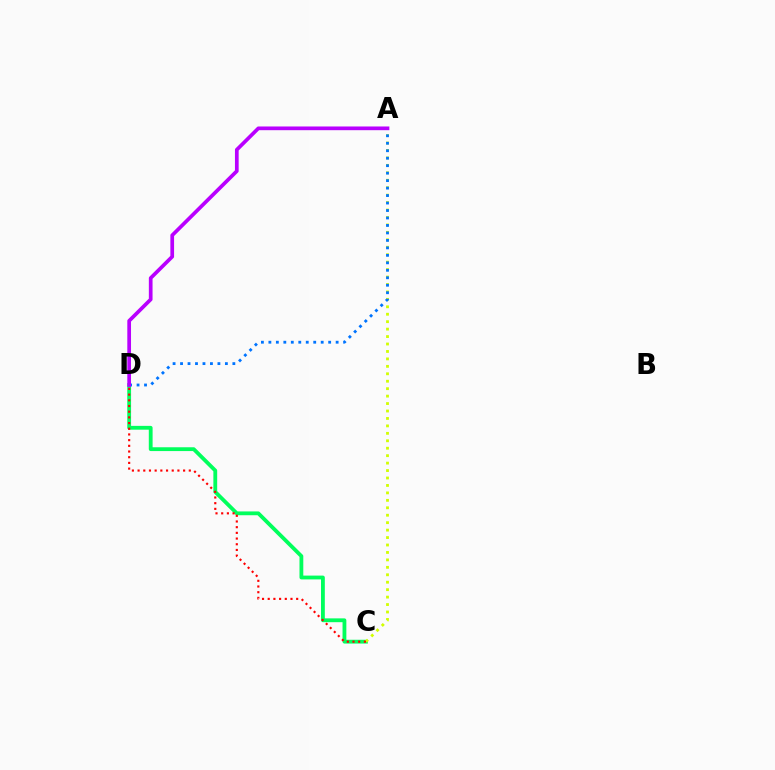{('C', 'D'): [{'color': '#00ff5c', 'line_style': 'solid', 'thickness': 2.74}, {'color': '#ff0000', 'line_style': 'dotted', 'thickness': 1.55}], ('A', 'C'): [{'color': '#d1ff00', 'line_style': 'dotted', 'thickness': 2.02}], ('A', 'D'): [{'color': '#0074ff', 'line_style': 'dotted', 'thickness': 2.03}, {'color': '#b900ff', 'line_style': 'solid', 'thickness': 2.67}]}